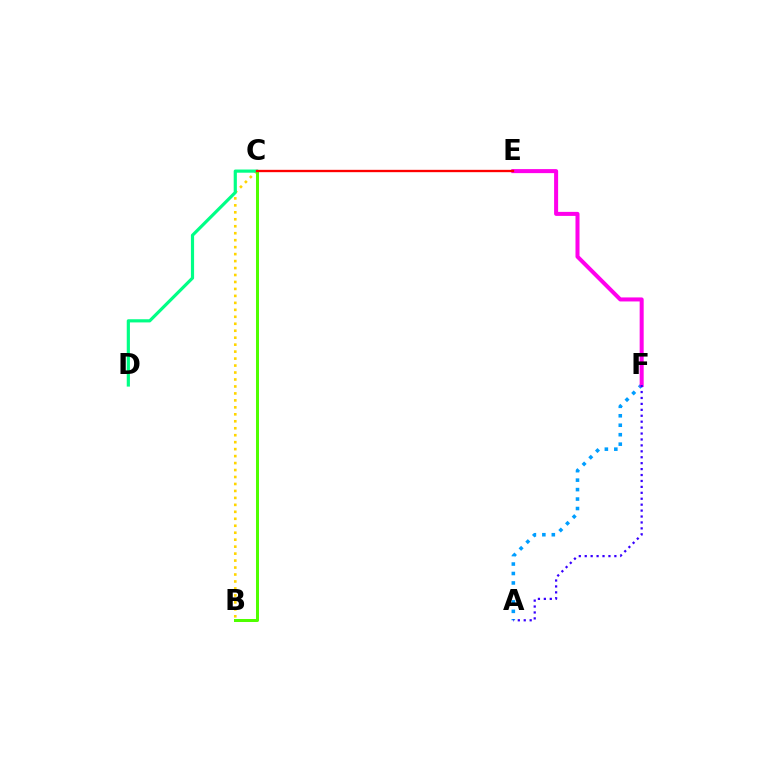{('B', 'C'): [{'color': '#ffd500', 'line_style': 'dotted', 'thickness': 1.89}, {'color': '#4fff00', 'line_style': 'solid', 'thickness': 2.17}], ('A', 'F'): [{'color': '#009eff', 'line_style': 'dotted', 'thickness': 2.57}, {'color': '#3700ff', 'line_style': 'dotted', 'thickness': 1.61}], ('C', 'D'): [{'color': '#00ff86', 'line_style': 'solid', 'thickness': 2.29}], ('E', 'F'): [{'color': '#ff00ed', 'line_style': 'solid', 'thickness': 2.9}], ('C', 'E'): [{'color': '#ff0000', 'line_style': 'solid', 'thickness': 1.68}]}